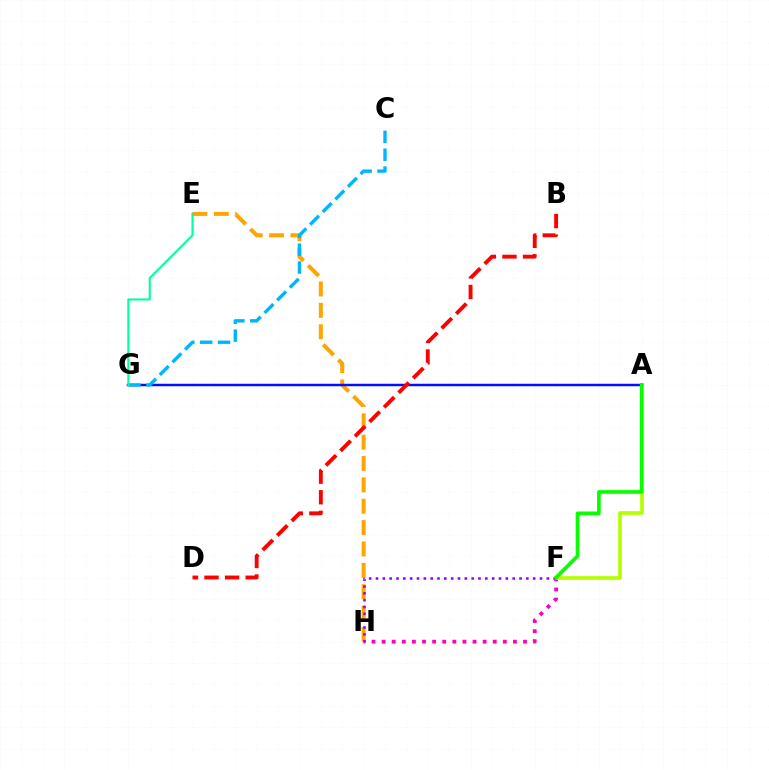{('F', 'H'): [{'color': '#ff00bd', 'line_style': 'dotted', 'thickness': 2.74}, {'color': '#9b00ff', 'line_style': 'dotted', 'thickness': 1.86}], ('E', 'H'): [{'color': '#ffa500', 'line_style': 'dashed', 'thickness': 2.9}], ('A', 'F'): [{'color': '#b3ff00', 'line_style': 'solid', 'thickness': 2.63}, {'color': '#08ff00', 'line_style': 'solid', 'thickness': 2.63}], ('A', 'G'): [{'color': '#0010ff', 'line_style': 'solid', 'thickness': 1.77}], ('B', 'D'): [{'color': '#ff0000', 'line_style': 'dashed', 'thickness': 2.79}], ('C', 'G'): [{'color': '#00b5ff', 'line_style': 'dashed', 'thickness': 2.43}], ('E', 'G'): [{'color': '#00ff9d', 'line_style': 'solid', 'thickness': 1.52}]}